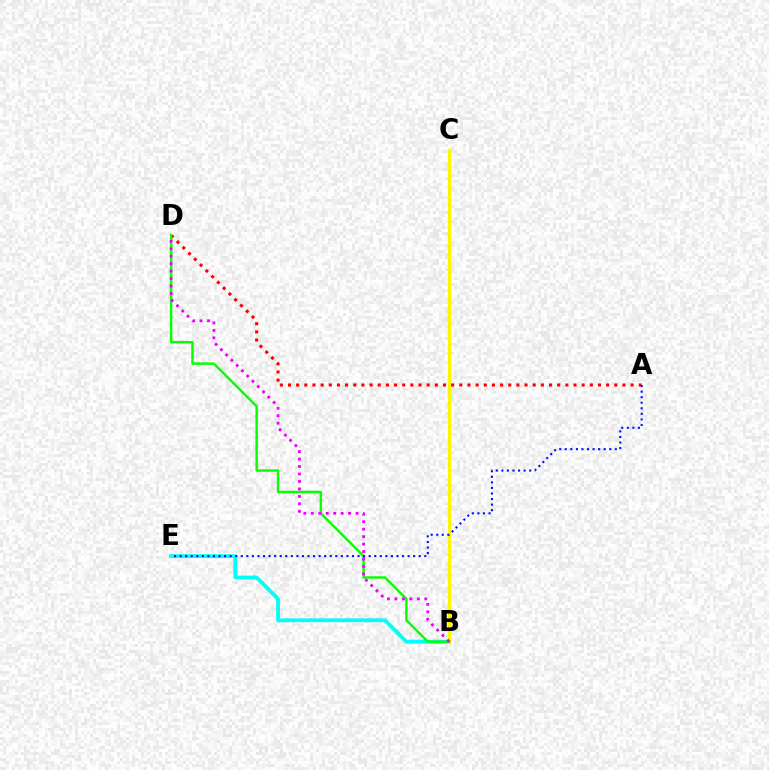{('B', 'E'): [{'color': '#00fff6', 'line_style': 'solid', 'thickness': 2.75}], ('B', 'C'): [{'color': '#fcf500', 'line_style': 'solid', 'thickness': 2.34}], ('A', 'D'): [{'color': '#ff0000', 'line_style': 'dotted', 'thickness': 2.22}], ('B', 'D'): [{'color': '#08ff00', 'line_style': 'solid', 'thickness': 1.77}, {'color': '#ee00ff', 'line_style': 'dotted', 'thickness': 2.03}], ('A', 'E'): [{'color': '#0010ff', 'line_style': 'dotted', 'thickness': 1.51}]}